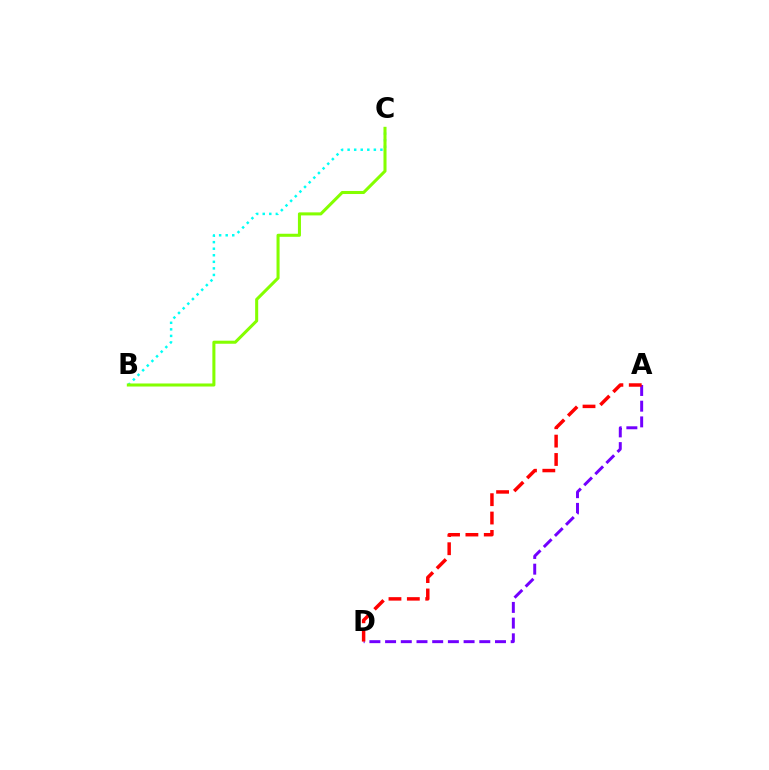{('A', 'D'): [{'color': '#7200ff', 'line_style': 'dashed', 'thickness': 2.13}, {'color': '#ff0000', 'line_style': 'dashed', 'thickness': 2.5}], ('B', 'C'): [{'color': '#00fff6', 'line_style': 'dotted', 'thickness': 1.78}, {'color': '#84ff00', 'line_style': 'solid', 'thickness': 2.19}]}